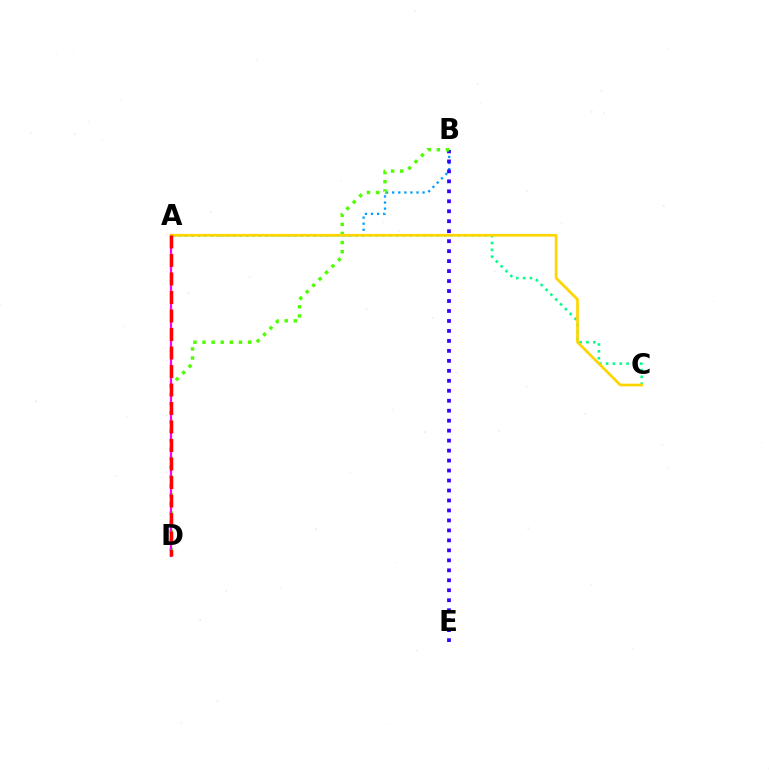{('A', 'B'): [{'color': '#009eff', 'line_style': 'dotted', 'thickness': 1.65}], ('B', 'E'): [{'color': '#3700ff', 'line_style': 'dotted', 'thickness': 2.71}], ('B', 'D'): [{'color': '#4fff00', 'line_style': 'dotted', 'thickness': 2.47}], ('A', 'C'): [{'color': '#00ff86', 'line_style': 'dotted', 'thickness': 1.86}, {'color': '#ffd500', 'line_style': 'solid', 'thickness': 1.95}], ('A', 'D'): [{'color': '#ff00ed', 'line_style': 'solid', 'thickness': 1.61}, {'color': '#ff0000', 'line_style': 'dashed', 'thickness': 2.51}]}